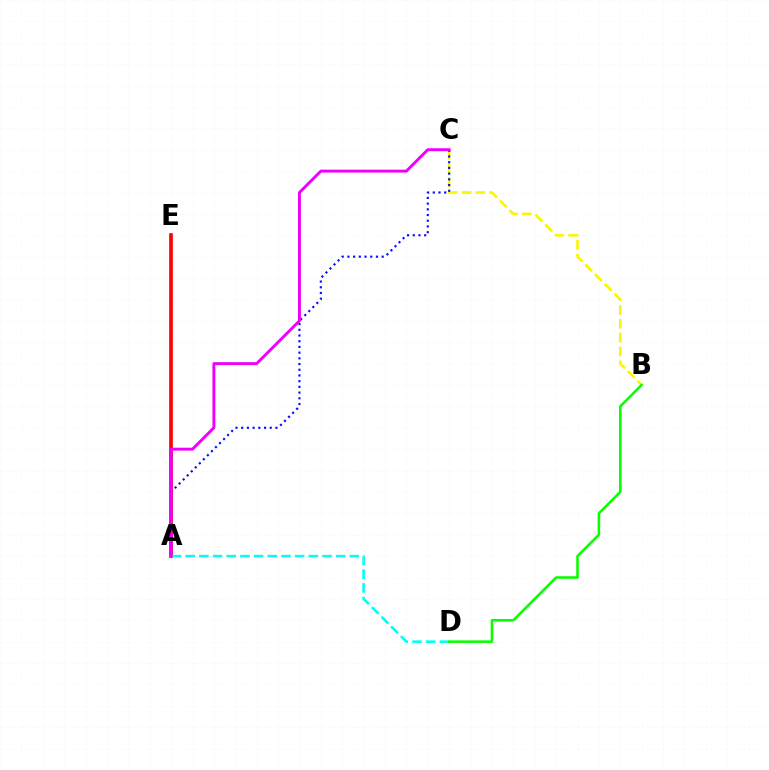{('A', 'E'): [{'color': '#ff0000', 'line_style': 'solid', 'thickness': 2.64}], ('B', 'C'): [{'color': '#fcf500', 'line_style': 'dashed', 'thickness': 1.88}], ('A', 'D'): [{'color': '#00fff6', 'line_style': 'dashed', 'thickness': 1.86}], ('A', 'C'): [{'color': '#0010ff', 'line_style': 'dotted', 'thickness': 1.55}, {'color': '#ee00ff', 'line_style': 'solid', 'thickness': 2.09}], ('B', 'D'): [{'color': '#08ff00', 'line_style': 'solid', 'thickness': 1.83}]}